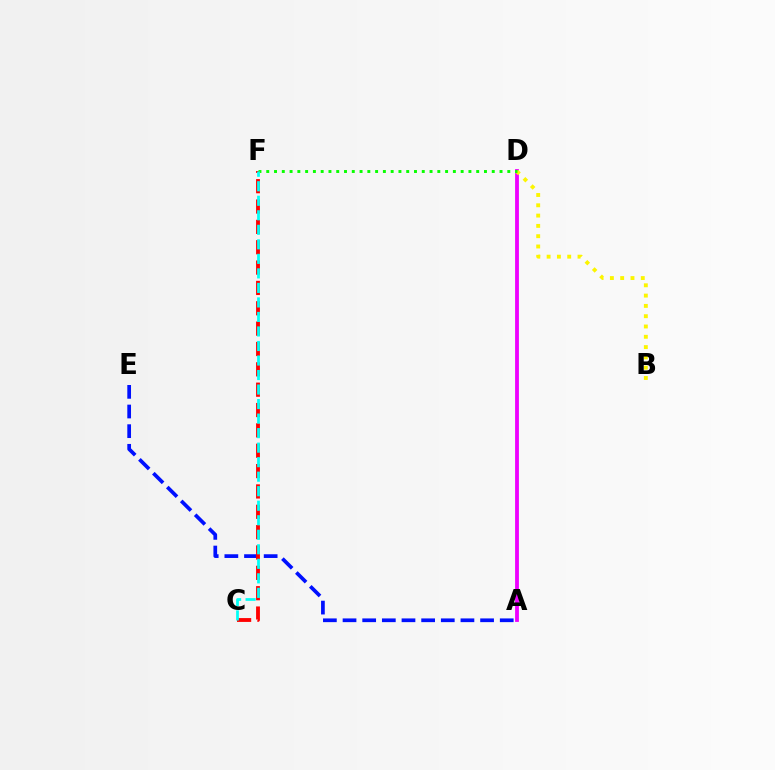{('A', 'D'): [{'color': '#ee00ff', 'line_style': 'solid', 'thickness': 2.75}], ('A', 'E'): [{'color': '#0010ff', 'line_style': 'dashed', 'thickness': 2.67}], ('B', 'D'): [{'color': '#fcf500', 'line_style': 'dotted', 'thickness': 2.8}], ('C', 'F'): [{'color': '#ff0000', 'line_style': 'dashed', 'thickness': 2.76}, {'color': '#00fff6', 'line_style': 'dashed', 'thickness': 1.97}], ('D', 'F'): [{'color': '#08ff00', 'line_style': 'dotted', 'thickness': 2.11}]}